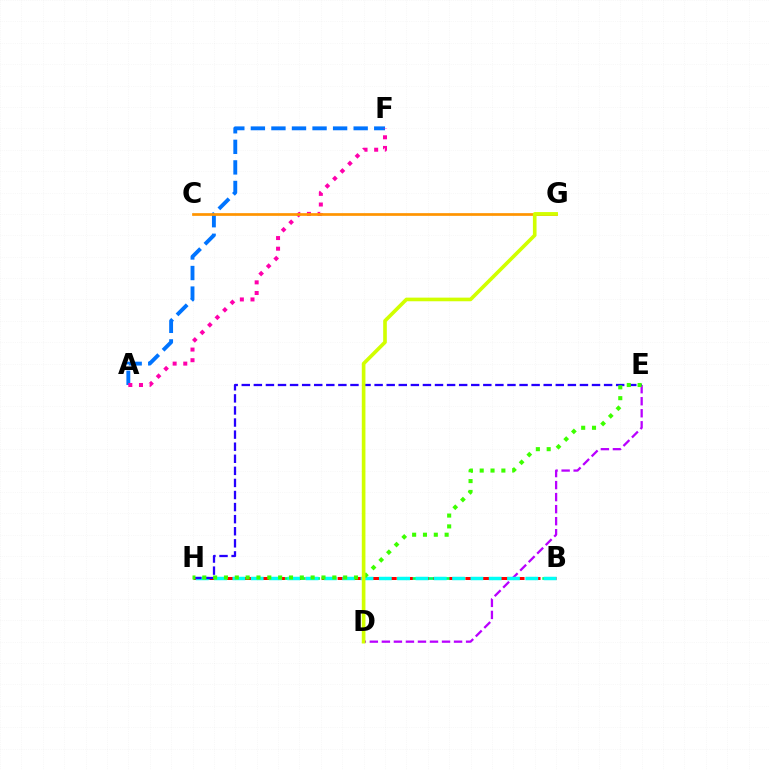{('B', 'H'): [{'color': '#00ff5c', 'line_style': 'dashed', 'thickness': 1.97}, {'color': '#ff0000', 'line_style': 'dashed', 'thickness': 2.17}, {'color': '#00fff6', 'line_style': 'dashed', 'thickness': 2.49}], ('D', 'E'): [{'color': '#b900ff', 'line_style': 'dashed', 'thickness': 1.63}], ('E', 'H'): [{'color': '#2500ff', 'line_style': 'dashed', 'thickness': 1.64}, {'color': '#3dff00', 'line_style': 'dotted', 'thickness': 2.94}], ('A', 'F'): [{'color': '#0074ff', 'line_style': 'dashed', 'thickness': 2.79}, {'color': '#ff00ac', 'line_style': 'dotted', 'thickness': 2.89}], ('C', 'G'): [{'color': '#ff9400', 'line_style': 'solid', 'thickness': 1.95}], ('D', 'G'): [{'color': '#d1ff00', 'line_style': 'solid', 'thickness': 2.62}]}